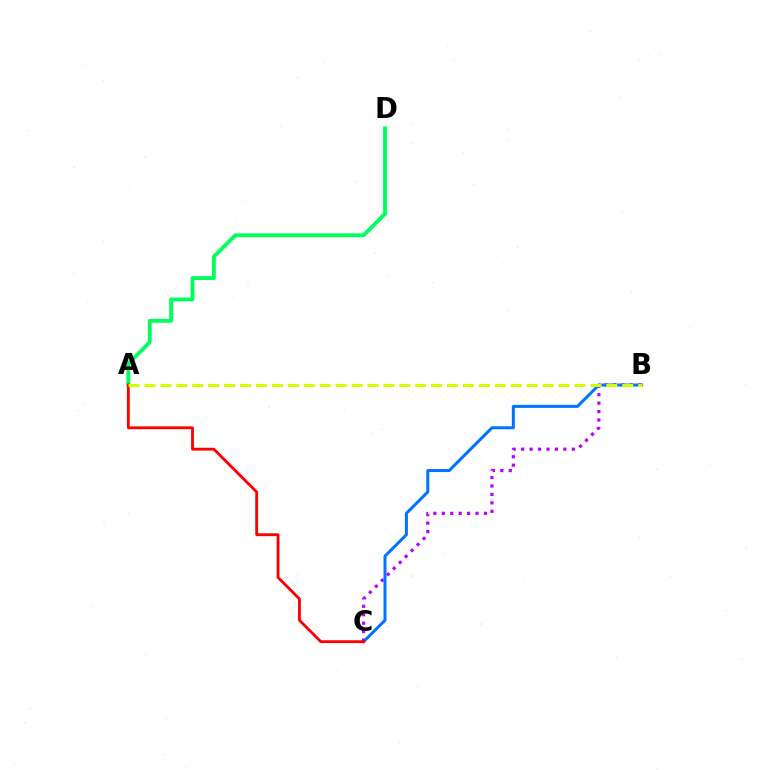{('A', 'D'): [{'color': '#00ff5c', 'line_style': 'solid', 'thickness': 2.77}], ('B', 'C'): [{'color': '#b900ff', 'line_style': 'dotted', 'thickness': 2.29}, {'color': '#0074ff', 'line_style': 'solid', 'thickness': 2.16}], ('A', 'C'): [{'color': '#ff0000', 'line_style': 'solid', 'thickness': 2.04}], ('A', 'B'): [{'color': '#d1ff00', 'line_style': 'dashed', 'thickness': 2.16}]}